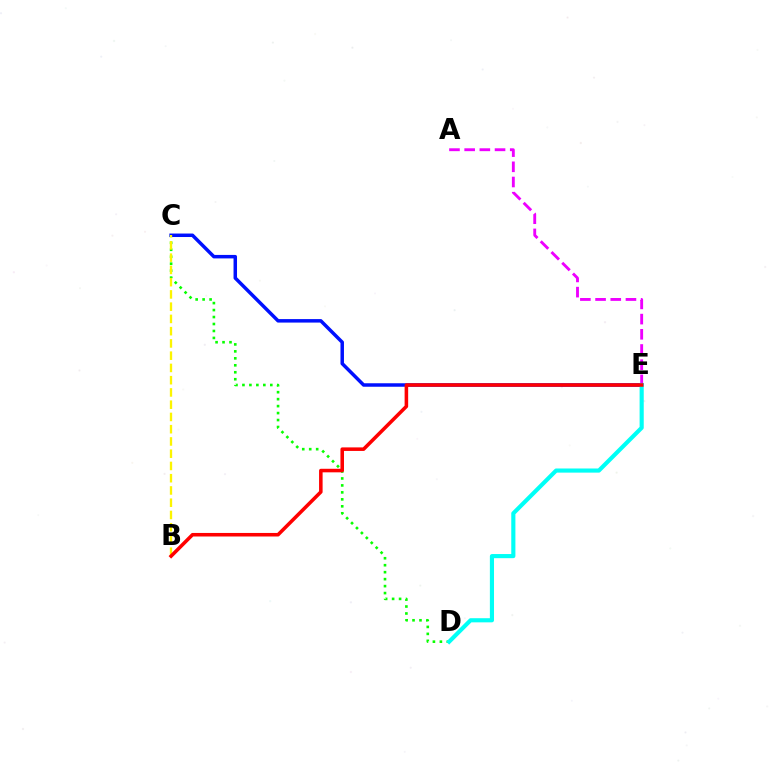{('C', 'D'): [{'color': '#08ff00', 'line_style': 'dotted', 'thickness': 1.89}], ('A', 'E'): [{'color': '#ee00ff', 'line_style': 'dashed', 'thickness': 2.06}], ('C', 'E'): [{'color': '#0010ff', 'line_style': 'solid', 'thickness': 2.51}], ('D', 'E'): [{'color': '#00fff6', 'line_style': 'solid', 'thickness': 2.98}], ('B', 'C'): [{'color': '#fcf500', 'line_style': 'dashed', 'thickness': 1.66}], ('B', 'E'): [{'color': '#ff0000', 'line_style': 'solid', 'thickness': 2.55}]}